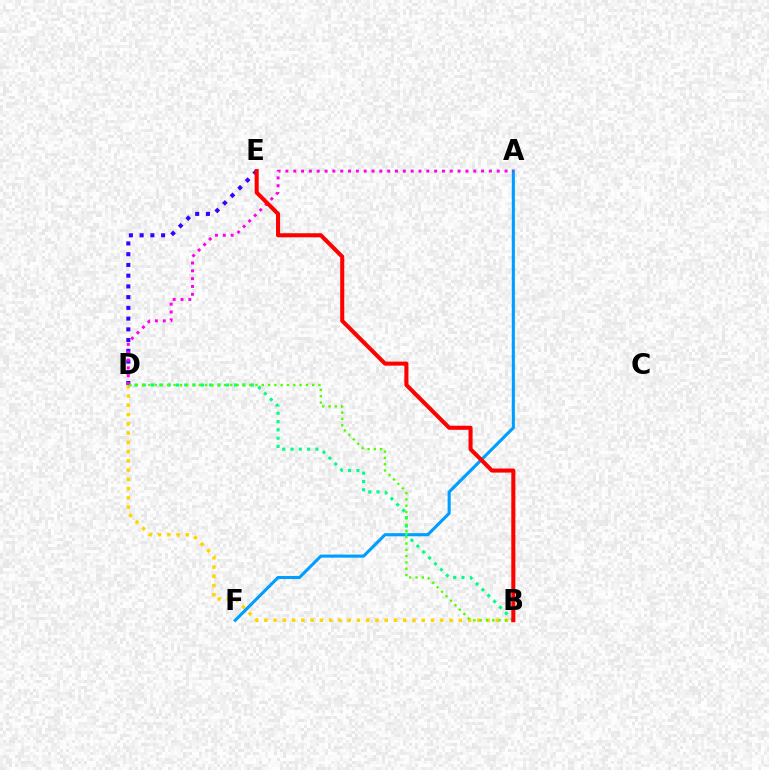{('D', 'E'): [{'color': '#3700ff', 'line_style': 'dotted', 'thickness': 2.92}], ('B', 'D'): [{'color': '#ffd500', 'line_style': 'dotted', 'thickness': 2.52}, {'color': '#00ff86', 'line_style': 'dotted', 'thickness': 2.26}, {'color': '#4fff00', 'line_style': 'dotted', 'thickness': 1.71}], ('A', 'F'): [{'color': '#009eff', 'line_style': 'solid', 'thickness': 2.23}], ('A', 'D'): [{'color': '#ff00ed', 'line_style': 'dotted', 'thickness': 2.13}], ('B', 'E'): [{'color': '#ff0000', 'line_style': 'solid', 'thickness': 2.93}]}